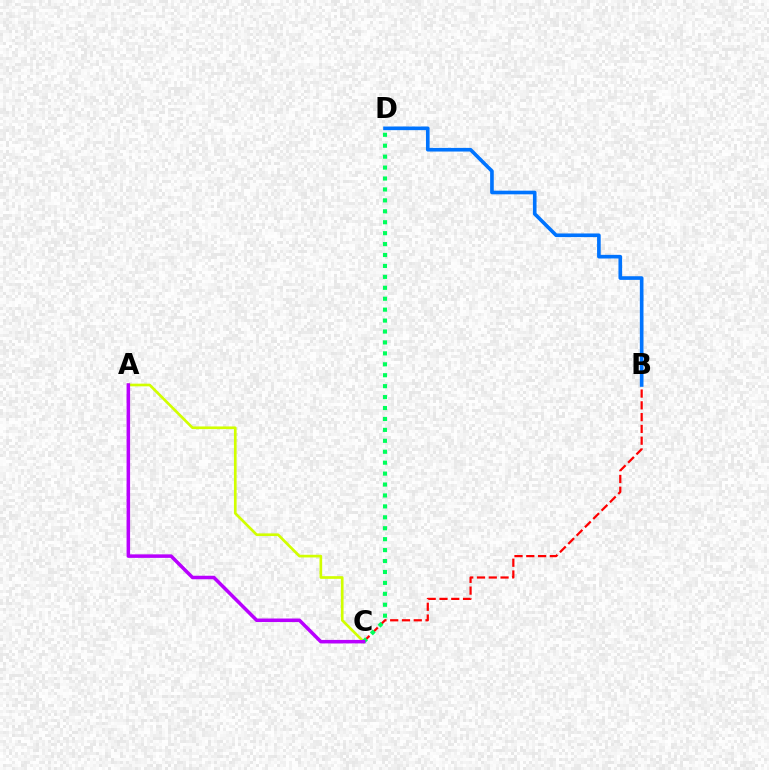{('A', 'C'): [{'color': '#d1ff00', 'line_style': 'solid', 'thickness': 1.92}, {'color': '#b900ff', 'line_style': 'solid', 'thickness': 2.53}], ('B', 'C'): [{'color': '#ff0000', 'line_style': 'dashed', 'thickness': 1.6}], ('C', 'D'): [{'color': '#00ff5c', 'line_style': 'dotted', 'thickness': 2.97}], ('B', 'D'): [{'color': '#0074ff', 'line_style': 'solid', 'thickness': 2.62}]}